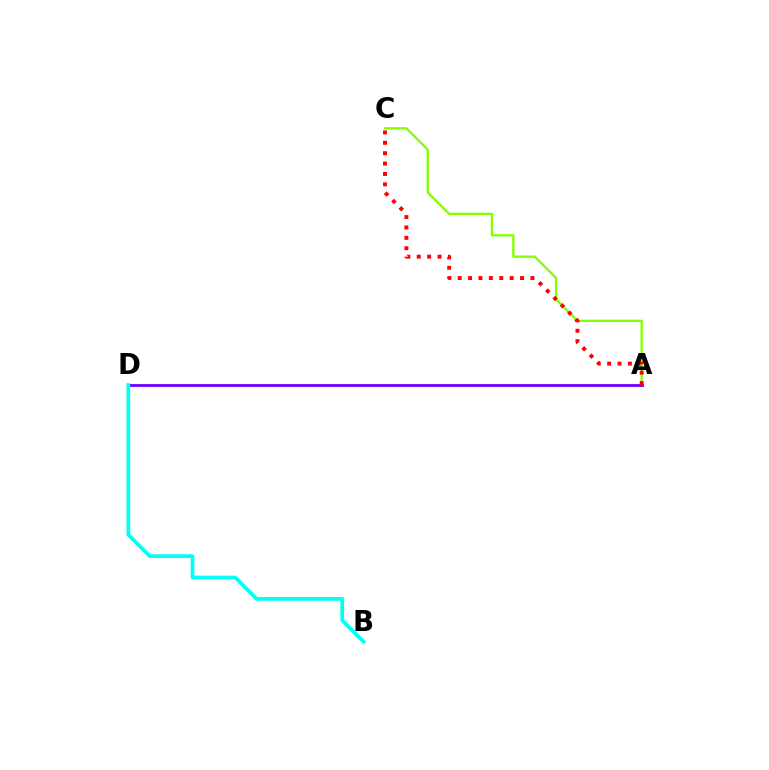{('A', 'C'): [{'color': '#84ff00', 'line_style': 'solid', 'thickness': 1.68}, {'color': '#ff0000', 'line_style': 'dotted', 'thickness': 2.82}], ('A', 'D'): [{'color': '#7200ff', 'line_style': 'solid', 'thickness': 2.05}], ('B', 'D'): [{'color': '#00fff6', 'line_style': 'solid', 'thickness': 2.66}]}